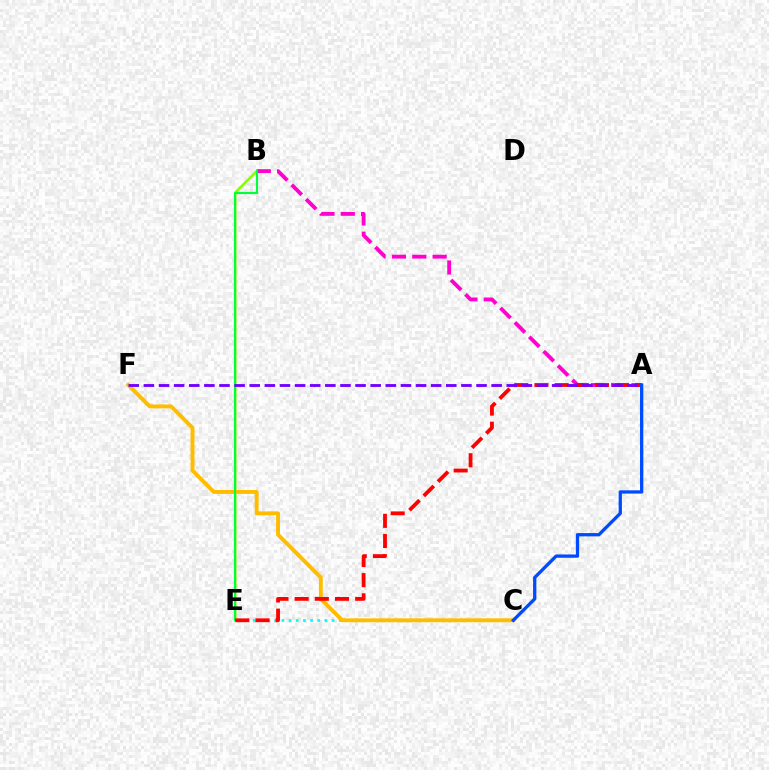{('C', 'E'): [{'color': '#00fff6', 'line_style': 'dotted', 'thickness': 1.95}], ('B', 'E'): [{'color': '#84ff00', 'line_style': 'solid', 'thickness': 1.77}, {'color': '#00ff39', 'line_style': 'solid', 'thickness': 1.54}], ('C', 'F'): [{'color': '#ffbd00', 'line_style': 'solid', 'thickness': 2.81}], ('A', 'B'): [{'color': '#ff00cf', 'line_style': 'dashed', 'thickness': 2.76}], ('A', 'E'): [{'color': '#ff0000', 'line_style': 'dashed', 'thickness': 2.74}], ('A', 'C'): [{'color': '#004bff', 'line_style': 'solid', 'thickness': 2.37}], ('A', 'F'): [{'color': '#7200ff', 'line_style': 'dashed', 'thickness': 2.05}]}